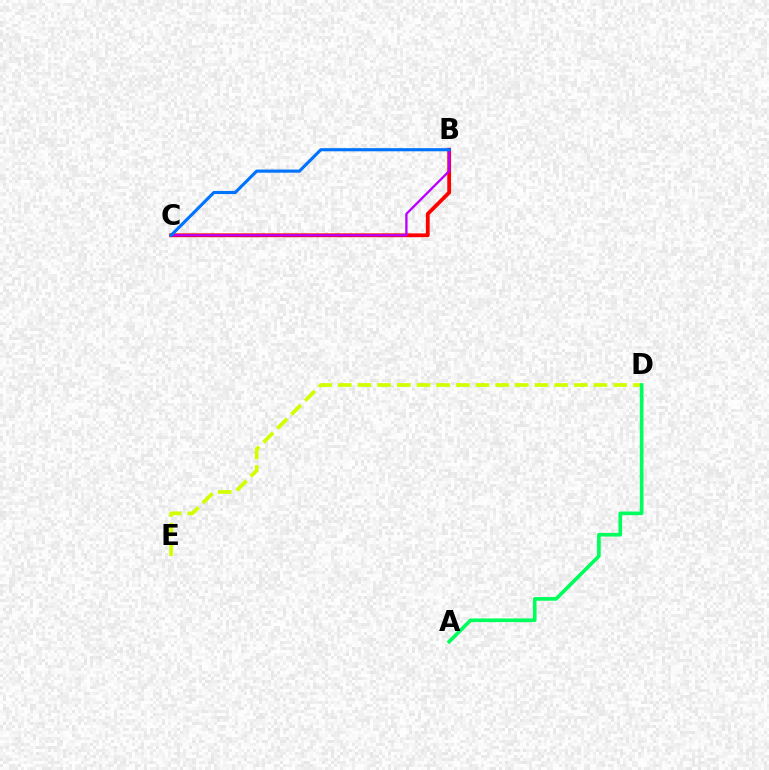{('B', 'C'): [{'color': '#ff0000', 'line_style': 'solid', 'thickness': 2.73}, {'color': '#b900ff', 'line_style': 'solid', 'thickness': 1.67}, {'color': '#0074ff', 'line_style': 'solid', 'thickness': 2.25}], ('D', 'E'): [{'color': '#d1ff00', 'line_style': 'dashed', 'thickness': 2.67}], ('A', 'D'): [{'color': '#00ff5c', 'line_style': 'solid', 'thickness': 2.63}]}